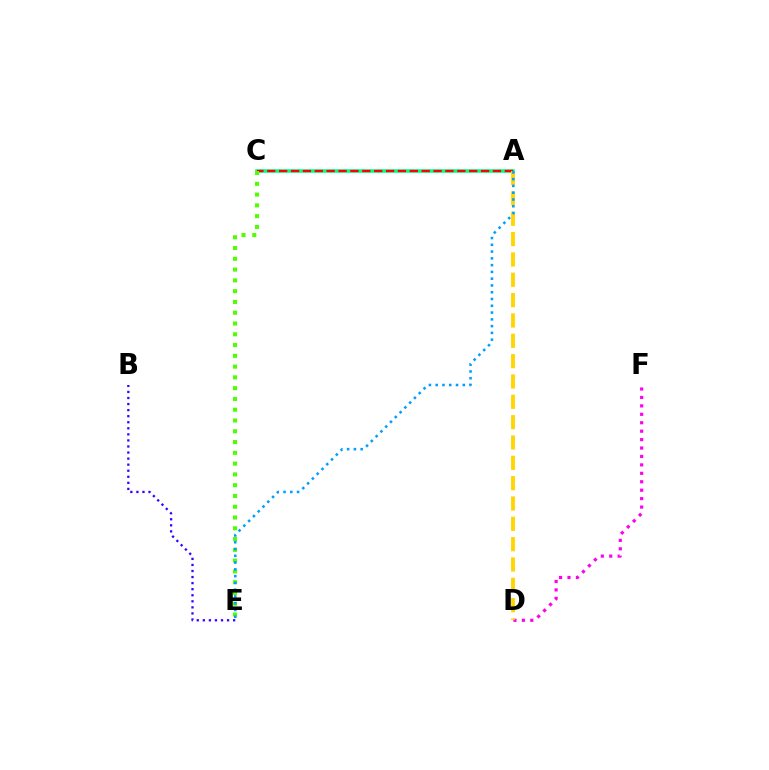{('A', 'C'): [{'color': '#00ff86', 'line_style': 'solid', 'thickness': 2.56}, {'color': '#ff0000', 'line_style': 'dashed', 'thickness': 1.61}], ('D', 'F'): [{'color': '#ff00ed', 'line_style': 'dotted', 'thickness': 2.29}], ('B', 'E'): [{'color': '#3700ff', 'line_style': 'dotted', 'thickness': 1.65}], ('A', 'D'): [{'color': '#ffd500', 'line_style': 'dashed', 'thickness': 2.76}], ('C', 'E'): [{'color': '#4fff00', 'line_style': 'dotted', 'thickness': 2.93}], ('A', 'E'): [{'color': '#009eff', 'line_style': 'dotted', 'thickness': 1.84}]}